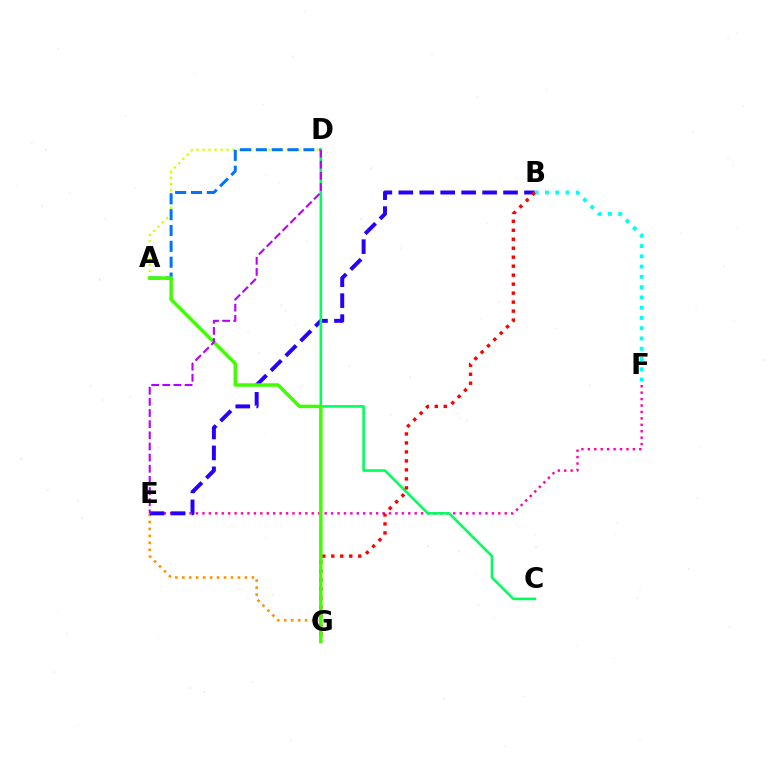{('E', 'F'): [{'color': '#ff00ac', 'line_style': 'dotted', 'thickness': 1.75}], ('E', 'G'): [{'color': '#ff9400', 'line_style': 'dotted', 'thickness': 1.89}], ('A', 'D'): [{'color': '#d1ff00', 'line_style': 'dotted', 'thickness': 1.63}, {'color': '#0074ff', 'line_style': 'dashed', 'thickness': 2.15}], ('B', 'E'): [{'color': '#2500ff', 'line_style': 'dashed', 'thickness': 2.85}], ('B', 'F'): [{'color': '#00fff6', 'line_style': 'dotted', 'thickness': 2.79}], ('C', 'D'): [{'color': '#00ff5c', 'line_style': 'solid', 'thickness': 1.86}], ('B', 'G'): [{'color': '#ff0000', 'line_style': 'dotted', 'thickness': 2.44}], ('A', 'G'): [{'color': '#3dff00', 'line_style': 'solid', 'thickness': 2.49}], ('D', 'E'): [{'color': '#b900ff', 'line_style': 'dashed', 'thickness': 1.51}]}